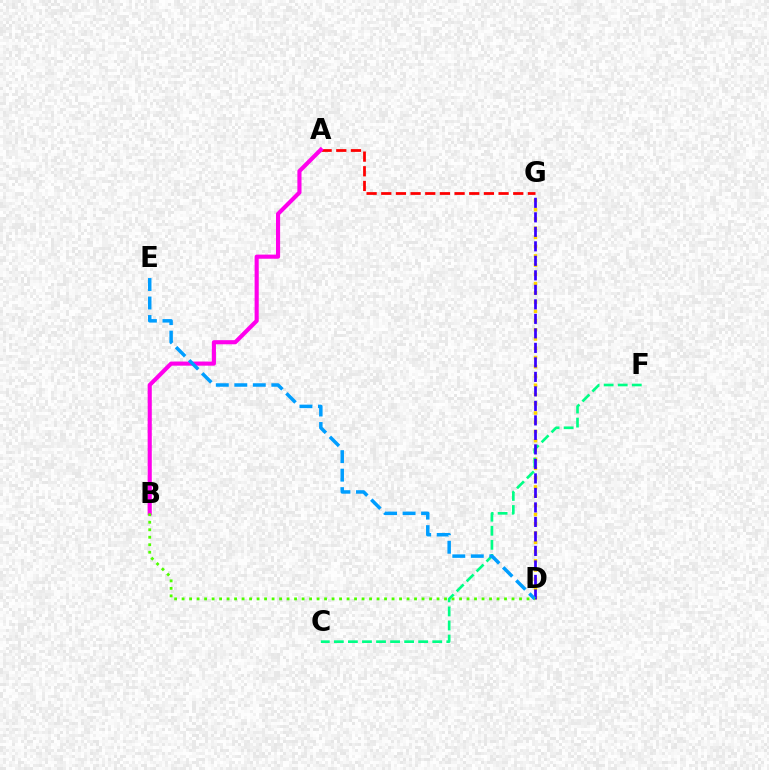{('A', 'G'): [{'color': '#ff0000', 'line_style': 'dashed', 'thickness': 1.99}], ('D', 'G'): [{'color': '#ffd500', 'line_style': 'dotted', 'thickness': 2.51}, {'color': '#3700ff', 'line_style': 'dashed', 'thickness': 1.97}], ('C', 'F'): [{'color': '#00ff86', 'line_style': 'dashed', 'thickness': 1.91}], ('A', 'B'): [{'color': '#ff00ed', 'line_style': 'solid', 'thickness': 2.97}], ('D', 'E'): [{'color': '#009eff', 'line_style': 'dashed', 'thickness': 2.51}], ('B', 'D'): [{'color': '#4fff00', 'line_style': 'dotted', 'thickness': 2.04}]}